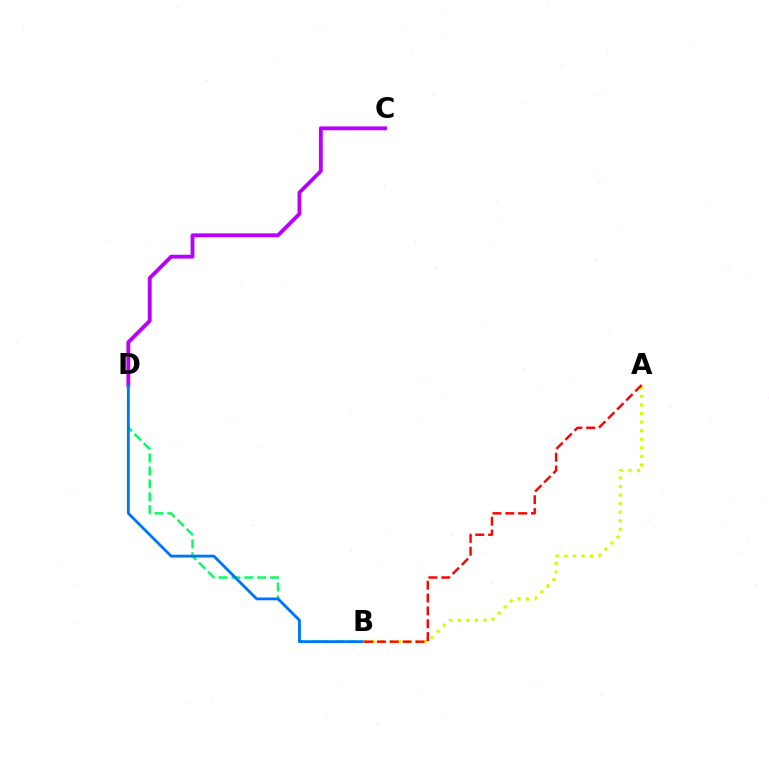{('C', 'D'): [{'color': '#b900ff', 'line_style': 'solid', 'thickness': 2.78}], ('B', 'D'): [{'color': '#00ff5c', 'line_style': 'dashed', 'thickness': 1.75}, {'color': '#0074ff', 'line_style': 'solid', 'thickness': 2.03}], ('A', 'B'): [{'color': '#d1ff00', 'line_style': 'dotted', 'thickness': 2.33}, {'color': '#ff0000', 'line_style': 'dashed', 'thickness': 1.75}]}